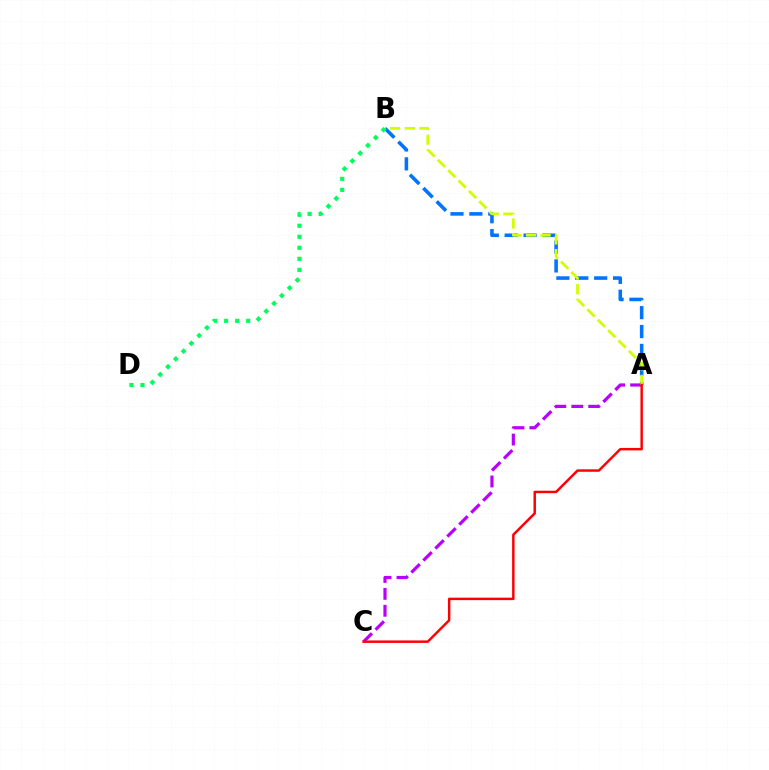{('A', 'B'): [{'color': '#0074ff', 'line_style': 'dashed', 'thickness': 2.57}, {'color': '#d1ff00', 'line_style': 'dashed', 'thickness': 1.99}], ('A', 'C'): [{'color': '#b900ff', 'line_style': 'dashed', 'thickness': 2.3}, {'color': '#ff0000', 'line_style': 'solid', 'thickness': 1.77}], ('B', 'D'): [{'color': '#00ff5c', 'line_style': 'dotted', 'thickness': 3.0}]}